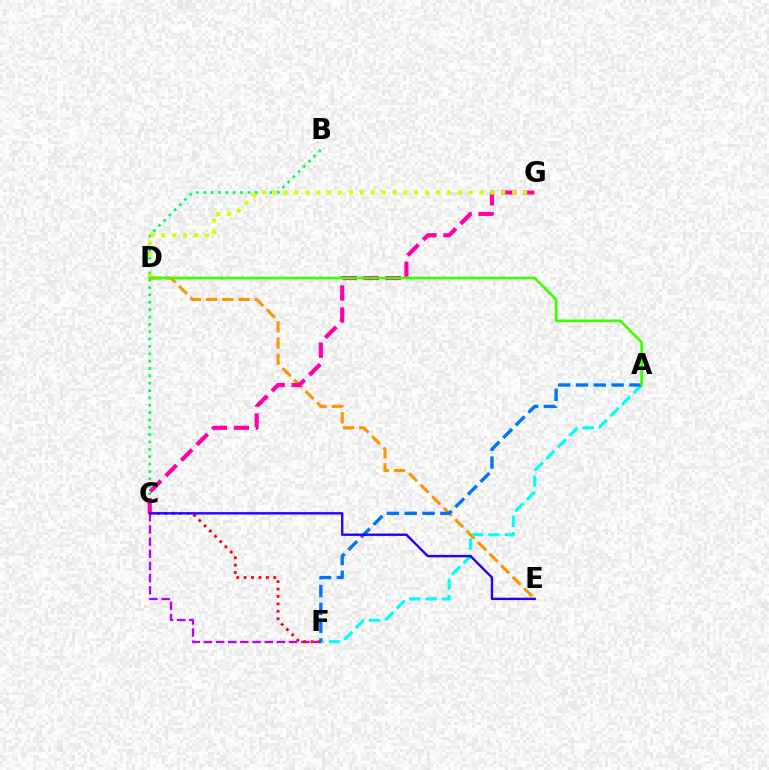{('D', 'E'): [{'color': '#ff9400', 'line_style': 'dashed', 'thickness': 2.21}], ('C', 'F'): [{'color': '#b900ff', 'line_style': 'dashed', 'thickness': 1.65}, {'color': '#ff0000', 'line_style': 'dotted', 'thickness': 2.01}], ('A', 'F'): [{'color': '#00fff6', 'line_style': 'dashed', 'thickness': 2.22}, {'color': '#0074ff', 'line_style': 'dashed', 'thickness': 2.42}], ('B', 'C'): [{'color': '#00ff5c', 'line_style': 'dotted', 'thickness': 2.0}], ('C', 'G'): [{'color': '#ff00ac', 'line_style': 'dashed', 'thickness': 2.99}], ('D', 'G'): [{'color': '#d1ff00', 'line_style': 'dotted', 'thickness': 2.96}], ('C', 'E'): [{'color': '#2500ff', 'line_style': 'solid', 'thickness': 1.71}], ('A', 'D'): [{'color': '#3dff00', 'line_style': 'solid', 'thickness': 1.95}]}